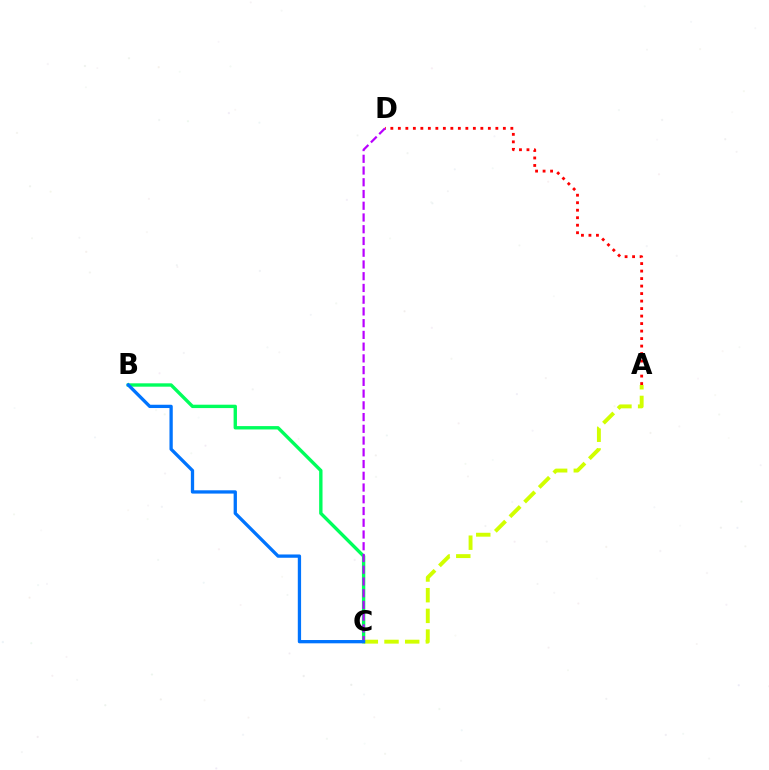{('B', 'C'): [{'color': '#00ff5c', 'line_style': 'solid', 'thickness': 2.43}, {'color': '#0074ff', 'line_style': 'solid', 'thickness': 2.37}], ('A', 'D'): [{'color': '#ff0000', 'line_style': 'dotted', 'thickness': 2.04}], ('A', 'C'): [{'color': '#d1ff00', 'line_style': 'dashed', 'thickness': 2.81}], ('C', 'D'): [{'color': '#b900ff', 'line_style': 'dashed', 'thickness': 1.59}]}